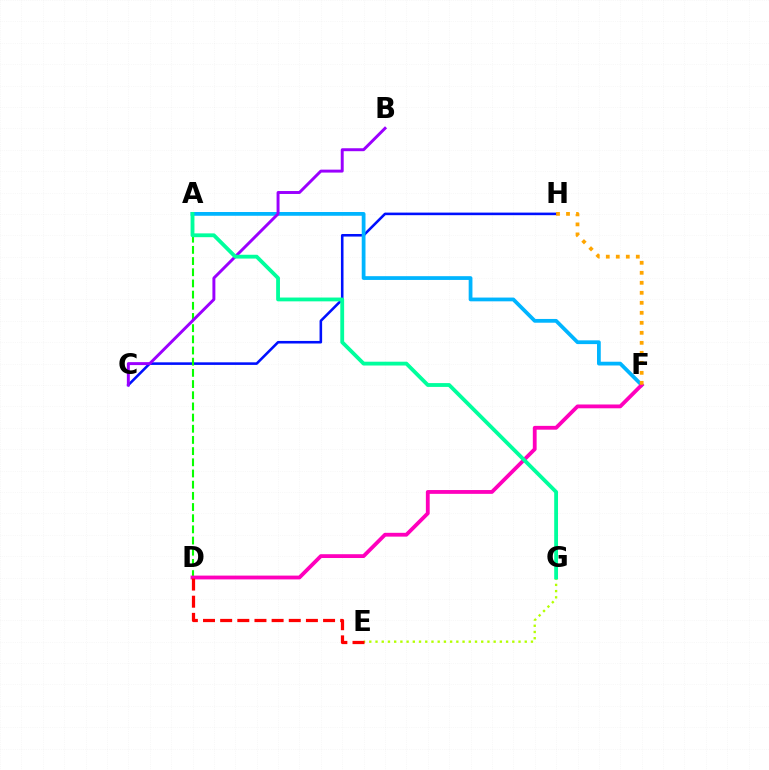{('C', 'H'): [{'color': '#0010ff', 'line_style': 'solid', 'thickness': 1.85}], ('A', 'F'): [{'color': '#00b5ff', 'line_style': 'solid', 'thickness': 2.71}], ('A', 'D'): [{'color': '#08ff00', 'line_style': 'dashed', 'thickness': 1.52}], ('E', 'G'): [{'color': '#b3ff00', 'line_style': 'dotted', 'thickness': 1.69}], ('D', 'F'): [{'color': '#ff00bd', 'line_style': 'solid', 'thickness': 2.74}], ('B', 'C'): [{'color': '#9b00ff', 'line_style': 'solid', 'thickness': 2.12}], ('A', 'G'): [{'color': '#00ff9d', 'line_style': 'solid', 'thickness': 2.75}], ('D', 'E'): [{'color': '#ff0000', 'line_style': 'dashed', 'thickness': 2.33}], ('F', 'H'): [{'color': '#ffa500', 'line_style': 'dotted', 'thickness': 2.72}]}